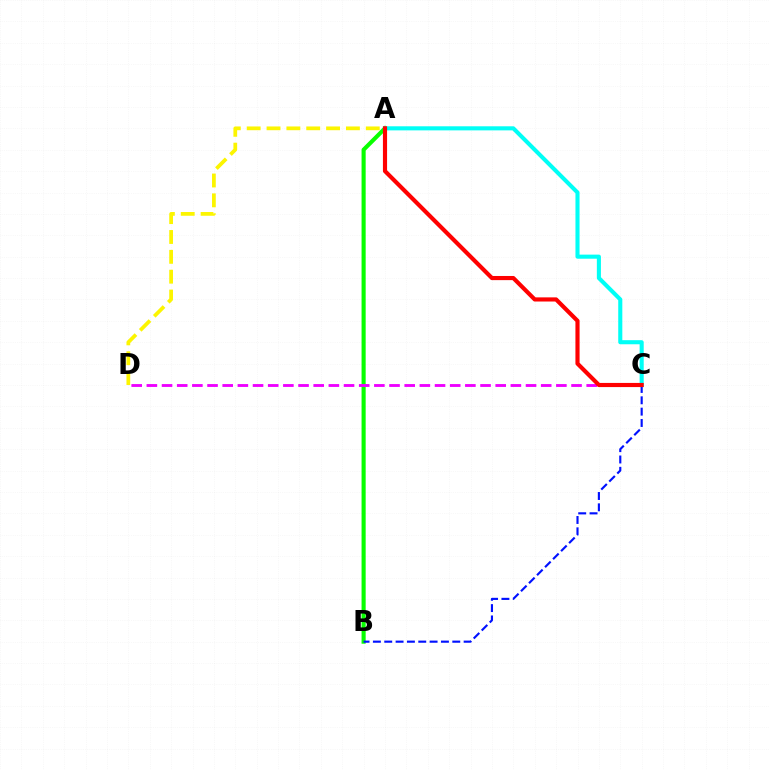{('A', 'B'): [{'color': '#08ff00', 'line_style': 'solid', 'thickness': 2.95}], ('B', 'C'): [{'color': '#0010ff', 'line_style': 'dashed', 'thickness': 1.54}], ('C', 'D'): [{'color': '#ee00ff', 'line_style': 'dashed', 'thickness': 2.06}], ('A', 'D'): [{'color': '#fcf500', 'line_style': 'dashed', 'thickness': 2.7}], ('A', 'C'): [{'color': '#00fff6', 'line_style': 'solid', 'thickness': 2.94}, {'color': '#ff0000', 'line_style': 'solid', 'thickness': 2.99}]}